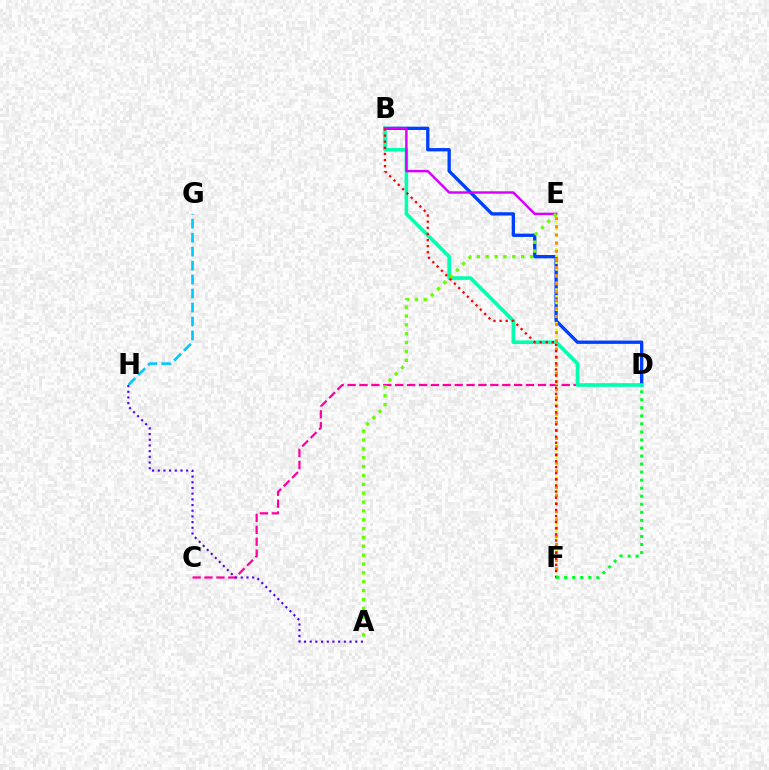{('B', 'D'): [{'color': '#003fff', 'line_style': 'solid', 'thickness': 2.38}, {'color': '#00ffaf', 'line_style': 'solid', 'thickness': 2.62}], ('C', 'D'): [{'color': '#ff00a0', 'line_style': 'dashed', 'thickness': 1.62}], ('E', 'F'): [{'color': '#eeff00', 'line_style': 'dotted', 'thickness': 1.82}, {'color': '#ff8800', 'line_style': 'dotted', 'thickness': 2.21}], ('A', 'H'): [{'color': '#4f00ff', 'line_style': 'dotted', 'thickness': 1.55}], ('B', 'E'): [{'color': '#d600ff', 'line_style': 'solid', 'thickness': 1.75}], ('A', 'E'): [{'color': '#66ff00', 'line_style': 'dotted', 'thickness': 2.41}], ('B', 'F'): [{'color': '#ff0000', 'line_style': 'dotted', 'thickness': 1.66}], ('G', 'H'): [{'color': '#00c7ff', 'line_style': 'dashed', 'thickness': 1.9}], ('D', 'F'): [{'color': '#00ff27', 'line_style': 'dotted', 'thickness': 2.18}]}